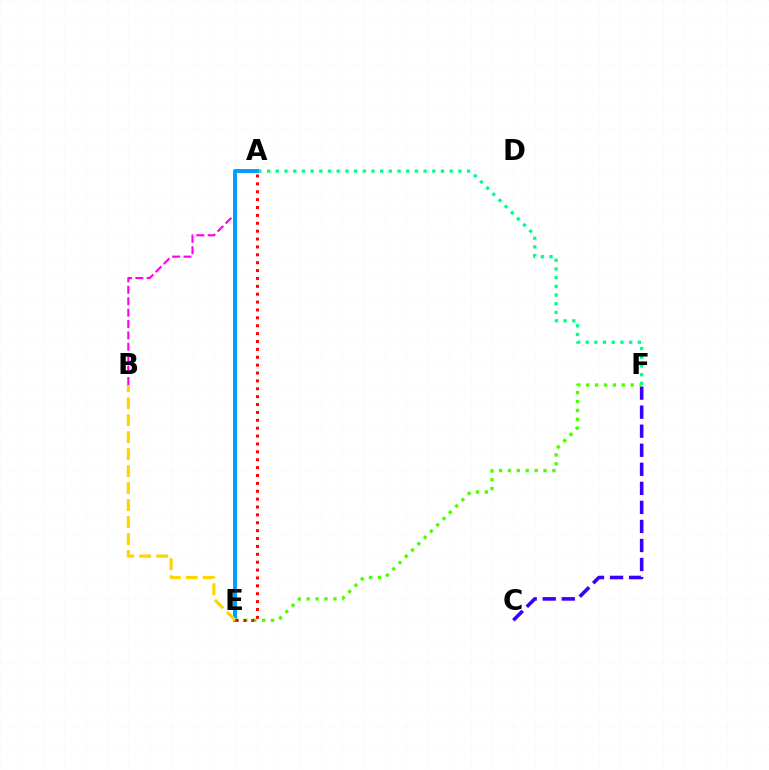{('A', 'B'): [{'color': '#ff00ed', 'line_style': 'dashed', 'thickness': 1.55}], ('A', 'F'): [{'color': '#00ff86', 'line_style': 'dotted', 'thickness': 2.36}], ('C', 'F'): [{'color': '#3700ff', 'line_style': 'dashed', 'thickness': 2.59}], ('A', 'E'): [{'color': '#009eff', 'line_style': 'solid', 'thickness': 2.84}, {'color': '#ff0000', 'line_style': 'dotted', 'thickness': 2.14}], ('B', 'E'): [{'color': '#ffd500', 'line_style': 'dashed', 'thickness': 2.31}], ('E', 'F'): [{'color': '#4fff00', 'line_style': 'dotted', 'thickness': 2.42}]}